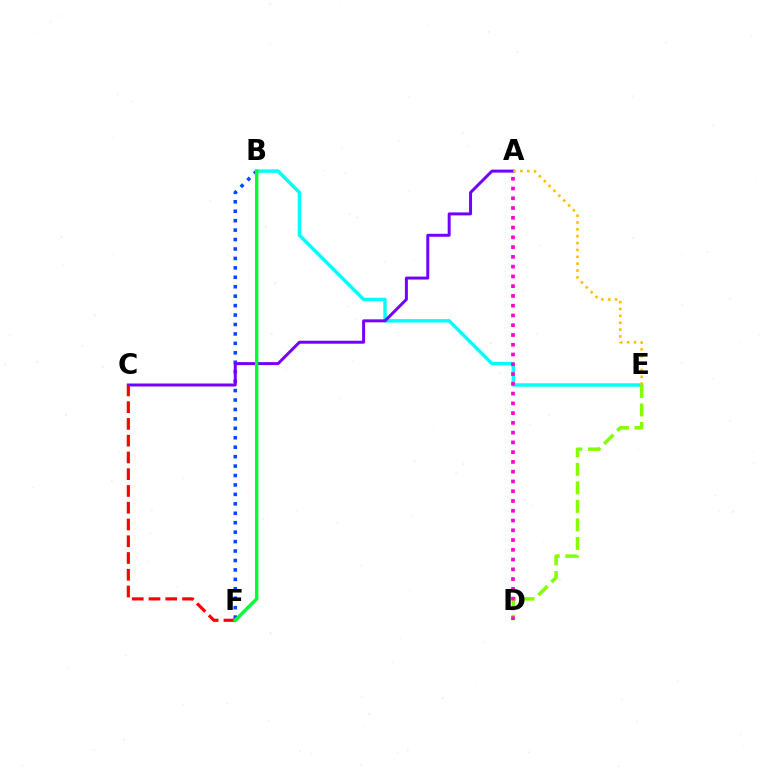{('B', 'E'): [{'color': '#00fff6', 'line_style': 'solid', 'thickness': 2.47}], ('D', 'E'): [{'color': '#84ff00', 'line_style': 'dashed', 'thickness': 2.51}], ('B', 'F'): [{'color': '#004bff', 'line_style': 'dotted', 'thickness': 2.56}, {'color': '#00ff39', 'line_style': 'solid', 'thickness': 2.46}], ('A', 'C'): [{'color': '#7200ff', 'line_style': 'solid', 'thickness': 2.14}], ('C', 'F'): [{'color': '#ff0000', 'line_style': 'dashed', 'thickness': 2.28}], ('A', 'D'): [{'color': '#ff00cf', 'line_style': 'dotted', 'thickness': 2.65}], ('A', 'E'): [{'color': '#ffbd00', 'line_style': 'dotted', 'thickness': 1.87}]}